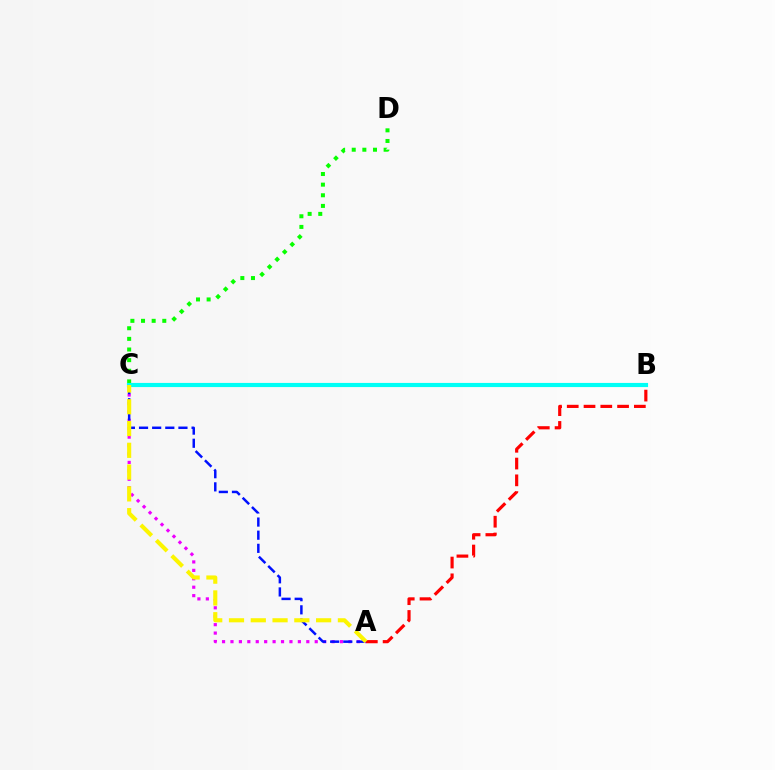{('A', 'C'): [{'color': '#ee00ff', 'line_style': 'dotted', 'thickness': 2.29}, {'color': '#0010ff', 'line_style': 'dashed', 'thickness': 1.78}, {'color': '#fcf500', 'line_style': 'dashed', 'thickness': 2.96}], ('C', 'D'): [{'color': '#08ff00', 'line_style': 'dotted', 'thickness': 2.89}], ('A', 'B'): [{'color': '#ff0000', 'line_style': 'dashed', 'thickness': 2.28}], ('B', 'C'): [{'color': '#00fff6', 'line_style': 'solid', 'thickness': 2.98}]}